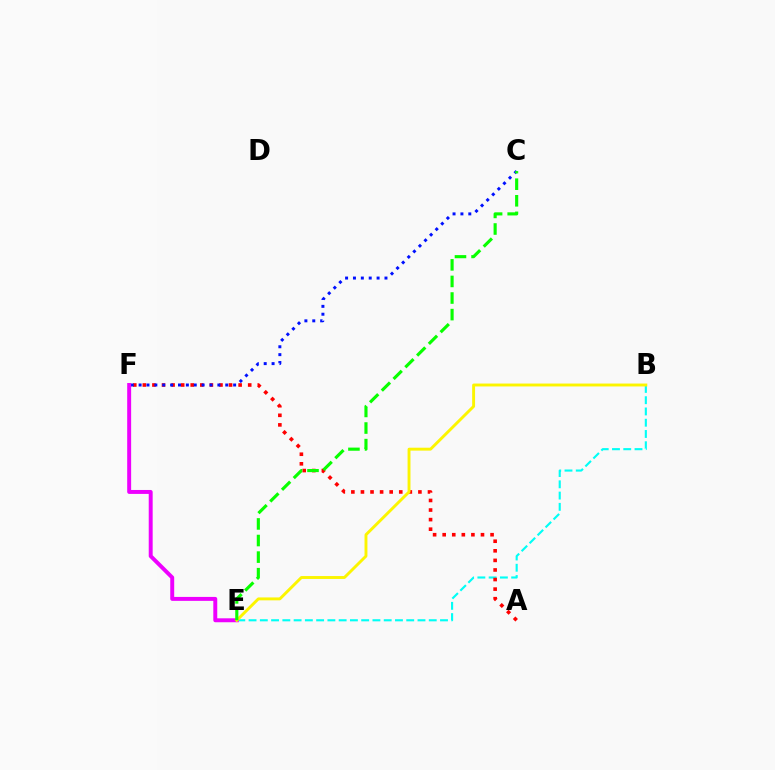{('B', 'E'): [{'color': '#00fff6', 'line_style': 'dashed', 'thickness': 1.53}, {'color': '#fcf500', 'line_style': 'solid', 'thickness': 2.09}], ('A', 'F'): [{'color': '#ff0000', 'line_style': 'dotted', 'thickness': 2.6}], ('C', 'F'): [{'color': '#0010ff', 'line_style': 'dotted', 'thickness': 2.14}], ('E', 'F'): [{'color': '#ee00ff', 'line_style': 'solid', 'thickness': 2.84}], ('C', 'E'): [{'color': '#08ff00', 'line_style': 'dashed', 'thickness': 2.25}]}